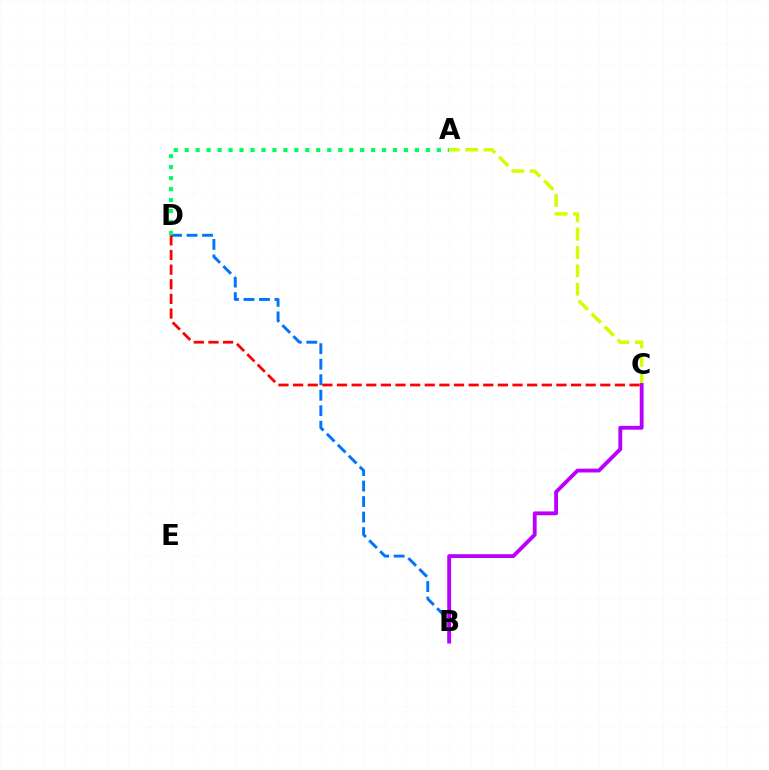{('B', 'D'): [{'color': '#0074ff', 'line_style': 'dashed', 'thickness': 2.11}], ('C', 'D'): [{'color': '#ff0000', 'line_style': 'dashed', 'thickness': 1.99}], ('A', 'C'): [{'color': '#d1ff00', 'line_style': 'dashed', 'thickness': 2.49}], ('B', 'C'): [{'color': '#b900ff', 'line_style': 'solid', 'thickness': 2.76}], ('A', 'D'): [{'color': '#00ff5c', 'line_style': 'dotted', 'thickness': 2.98}]}